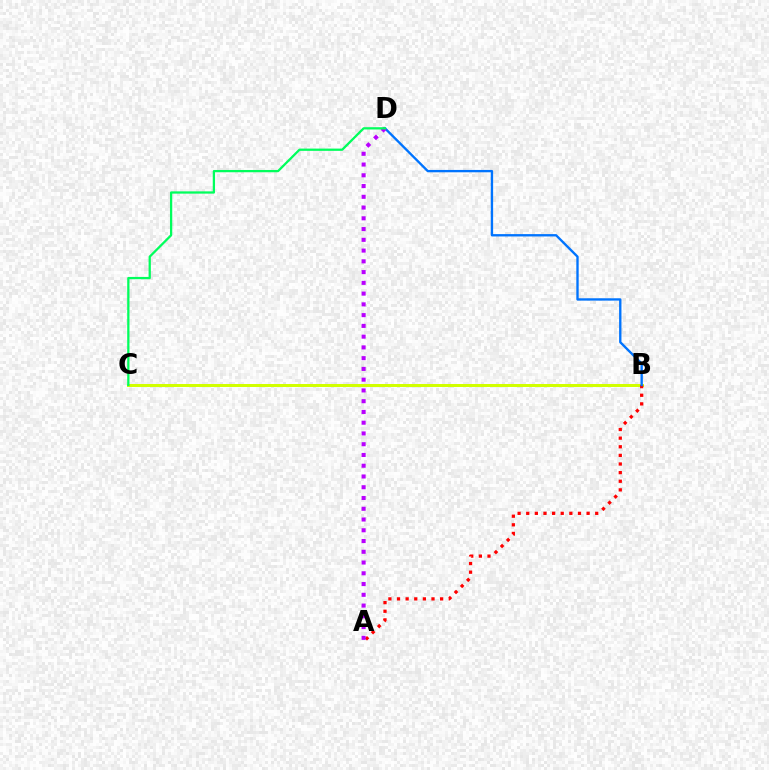{('B', 'C'): [{'color': '#d1ff00', 'line_style': 'solid', 'thickness': 2.15}], ('A', 'B'): [{'color': '#ff0000', 'line_style': 'dotted', 'thickness': 2.34}], ('B', 'D'): [{'color': '#0074ff', 'line_style': 'solid', 'thickness': 1.69}], ('A', 'D'): [{'color': '#b900ff', 'line_style': 'dotted', 'thickness': 2.92}], ('C', 'D'): [{'color': '#00ff5c', 'line_style': 'solid', 'thickness': 1.63}]}